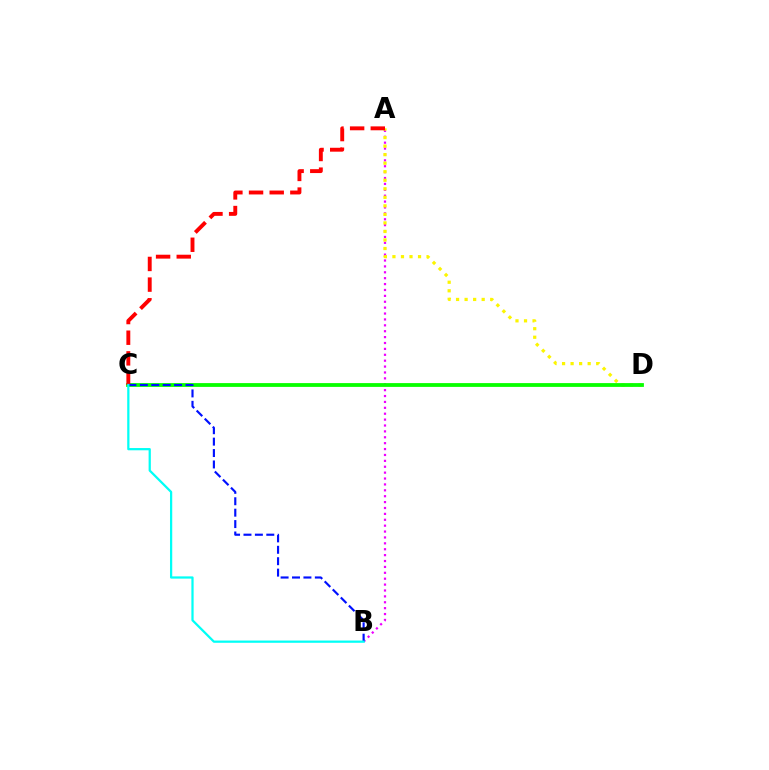{('A', 'B'): [{'color': '#ee00ff', 'line_style': 'dotted', 'thickness': 1.6}], ('A', 'D'): [{'color': '#fcf500', 'line_style': 'dotted', 'thickness': 2.32}], ('C', 'D'): [{'color': '#08ff00', 'line_style': 'solid', 'thickness': 2.73}], ('A', 'C'): [{'color': '#ff0000', 'line_style': 'dashed', 'thickness': 2.81}], ('B', 'C'): [{'color': '#0010ff', 'line_style': 'dashed', 'thickness': 1.55}, {'color': '#00fff6', 'line_style': 'solid', 'thickness': 1.62}]}